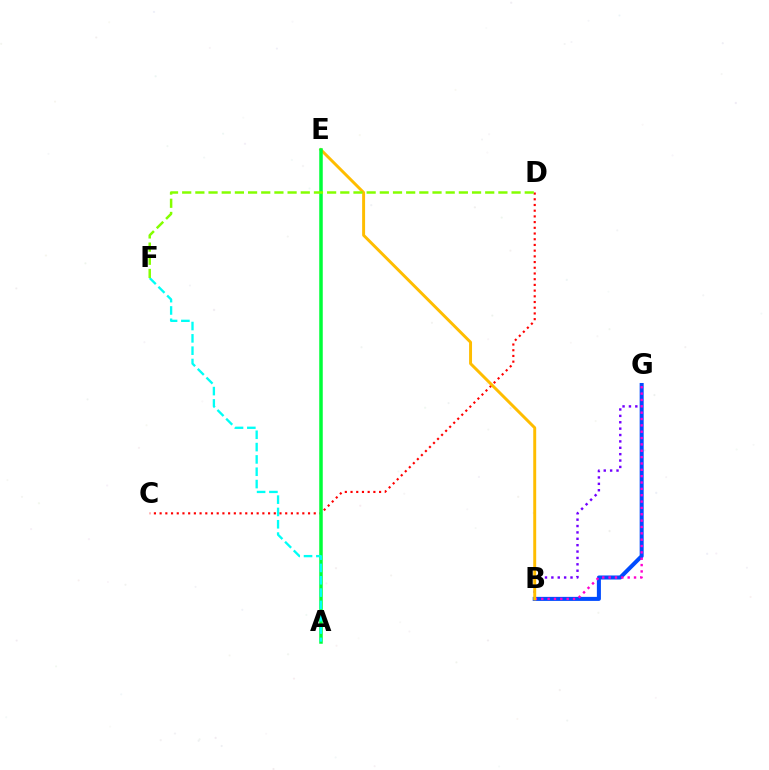{('B', 'G'): [{'color': '#7200ff', 'line_style': 'dotted', 'thickness': 1.73}, {'color': '#004bff', 'line_style': 'solid', 'thickness': 2.9}, {'color': '#ff00cf', 'line_style': 'dotted', 'thickness': 1.73}], ('C', 'D'): [{'color': '#ff0000', 'line_style': 'dotted', 'thickness': 1.55}], ('B', 'E'): [{'color': '#ffbd00', 'line_style': 'solid', 'thickness': 2.12}], ('A', 'E'): [{'color': '#00ff39', 'line_style': 'solid', 'thickness': 2.53}], ('A', 'F'): [{'color': '#00fff6', 'line_style': 'dashed', 'thickness': 1.67}], ('D', 'F'): [{'color': '#84ff00', 'line_style': 'dashed', 'thickness': 1.79}]}